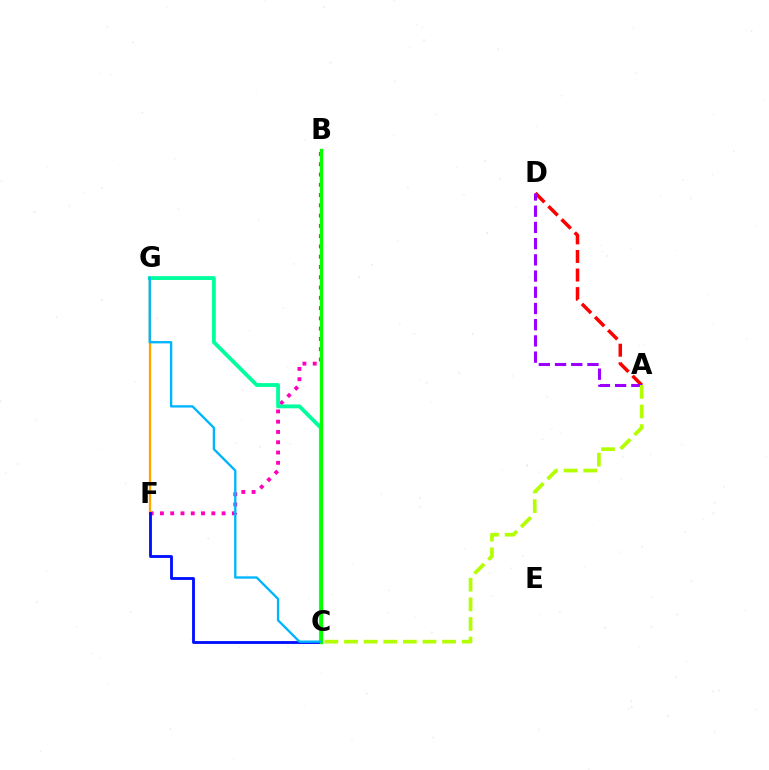{('A', 'D'): [{'color': '#ff0000', 'line_style': 'dashed', 'thickness': 2.52}, {'color': '#9b00ff', 'line_style': 'dashed', 'thickness': 2.2}], ('B', 'F'): [{'color': '#ff00bd', 'line_style': 'dotted', 'thickness': 2.79}], ('F', 'G'): [{'color': '#ffa500', 'line_style': 'solid', 'thickness': 1.67}], ('C', 'G'): [{'color': '#00ff9d', 'line_style': 'solid', 'thickness': 2.75}, {'color': '#00b5ff', 'line_style': 'solid', 'thickness': 1.68}], ('C', 'F'): [{'color': '#0010ff', 'line_style': 'solid', 'thickness': 2.05}], ('A', 'C'): [{'color': '#b3ff00', 'line_style': 'dashed', 'thickness': 2.66}], ('B', 'C'): [{'color': '#08ff00', 'line_style': 'solid', 'thickness': 2.39}]}